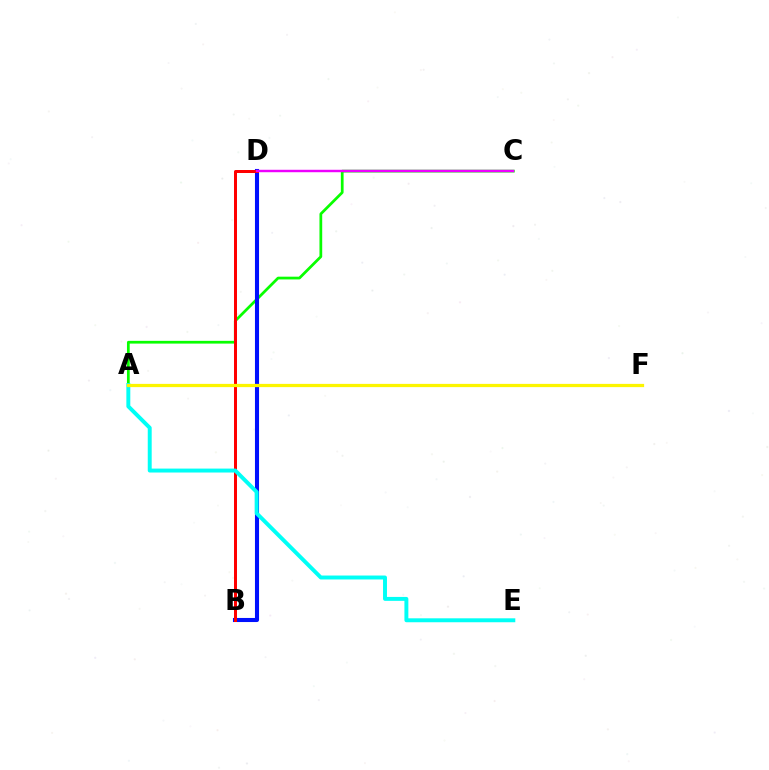{('A', 'C'): [{'color': '#08ff00', 'line_style': 'solid', 'thickness': 1.98}], ('B', 'D'): [{'color': '#0010ff', 'line_style': 'solid', 'thickness': 2.93}, {'color': '#ff0000', 'line_style': 'solid', 'thickness': 2.16}], ('A', 'E'): [{'color': '#00fff6', 'line_style': 'solid', 'thickness': 2.83}], ('C', 'D'): [{'color': '#ee00ff', 'line_style': 'solid', 'thickness': 1.76}], ('A', 'F'): [{'color': '#fcf500', 'line_style': 'solid', 'thickness': 2.33}]}